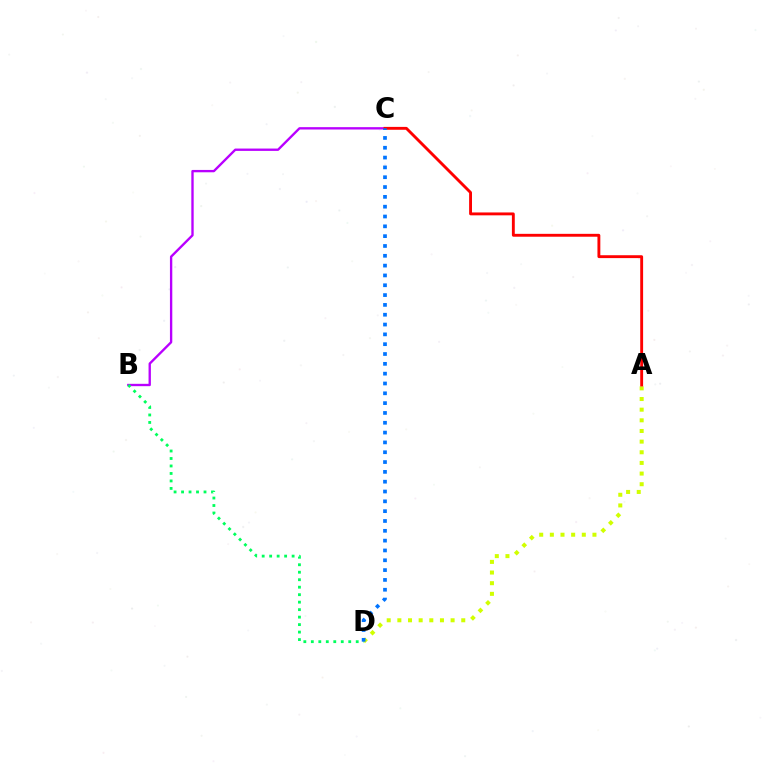{('A', 'D'): [{'color': '#d1ff00', 'line_style': 'dotted', 'thickness': 2.89}], ('B', 'C'): [{'color': '#b900ff', 'line_style': 'solid', 'thickness': 1.69}], ('B', 'D'): [{'color': '#00ff5c', 'line_style': 'dotted', 'thickness': 2.03}], ('A', 'C'): [{'color': '#ff0000', 'line_style': 'solid', 'thickness': 2.07}], ('C', 'D'): [{'color': '#0074ff', 'line_style': 'dotted', 'thickness': 2.67}]}